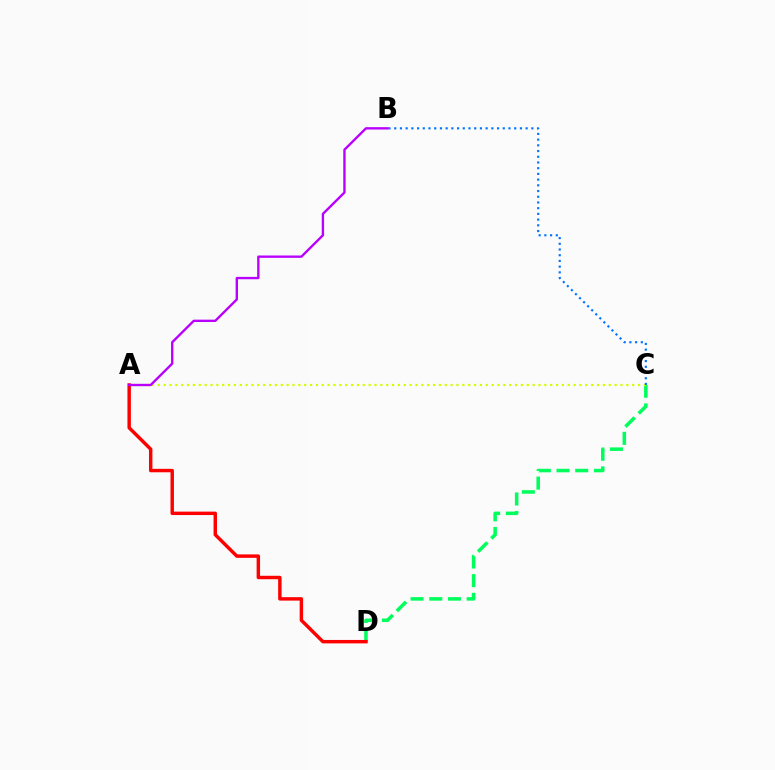{('C', 'D'): [{'color': '#00ff5c', 'line_style': 'dashed', 'thickness': 2.54}], ('A', 'C'): [{'color': '#d1ff00', 'line_style': 'dotted', 'thickness': 1.59}], ('A', 'D'): [{'color': '#ff0000', 'line_style': 'solid', 'thickness': 2.47}], ('B', 'C'): [{'color': '#0074ff', 'line_style': 'dotted', 'thickness': 1.55}], ('A', 'B'): [{'color': '#b900ff', 'line_style': 'solid', 'thickness': 1.7}]}